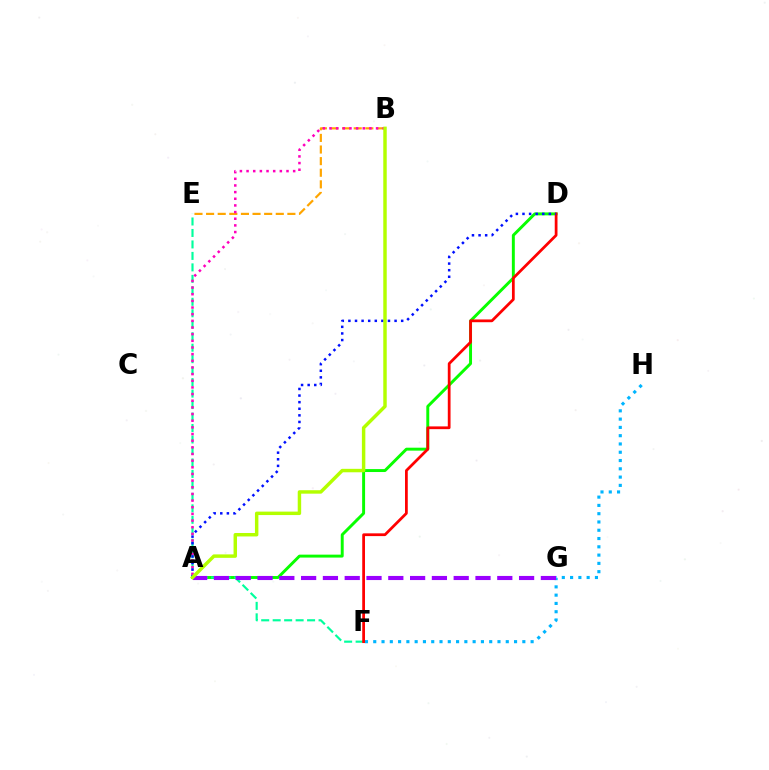{('B', 'E'): [{'color': '#ffa500', 'line_style': 'dashed', 'thickness': 1.58}], ('A', 'D'): [{'color': '#08ff00', 'line_style': 'solid', 'thickness': 2.12}, {'color': '#0010ff', 'line_style': 'dotted', 'thickness': 1.79}], ('E', 'F'): [{'color': '#00ff9d', 'line_style': 'dashed', 'thickness': 1.56}], ('A', 'B'): [{'color': '#ff00bd', 'line_style': 'dotted', 'thickness': 1.81}, {'color': '#b3ff00', 'line_style': 'solid', 'thickness': 2.48}], ('F', 'H'): [{'color': '#00b5ff', 'line_style': 'dotted', 'thickness': 2.25}], ('D', 'F'): [{'color': '#ff0000', 'line_style': 'solid', 'thickness': 1.98}], ('A', 'G'): [{'color': '#9b00ff', 'line_style': 'dashed', 'thickness': 2.96}]}